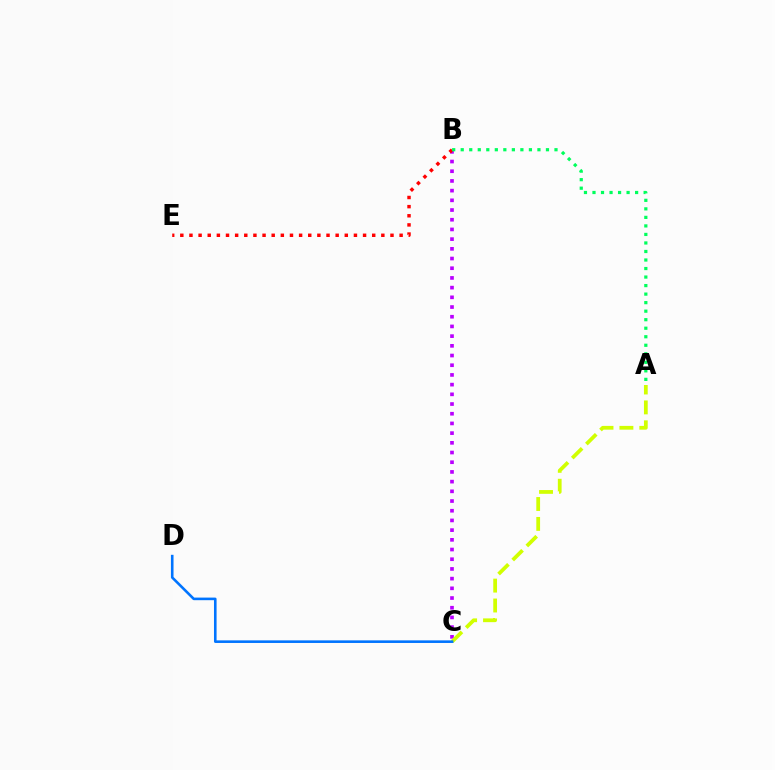{('B', 'C'): [{'color': '#b900ff', 'line_style': 'dotted', 'thickness': 2.64}], ('A', 'C'): [{'color': '#d1ff00', 'line_style': 'dashed', 'thickness': 2.7}], ('B', 'E'): [{'color': '#ff0000', 'line_style': 'dotted', 'thickness': 2.48}], ('A', 'B'): [{'color': '#00ff5c', 'line_style': 'dotted', 'thickness': 2.32}], ('C', 'D'): [{'color': '#0074ff', 'line_style': 'solid', 'thickness': 1.87}]}